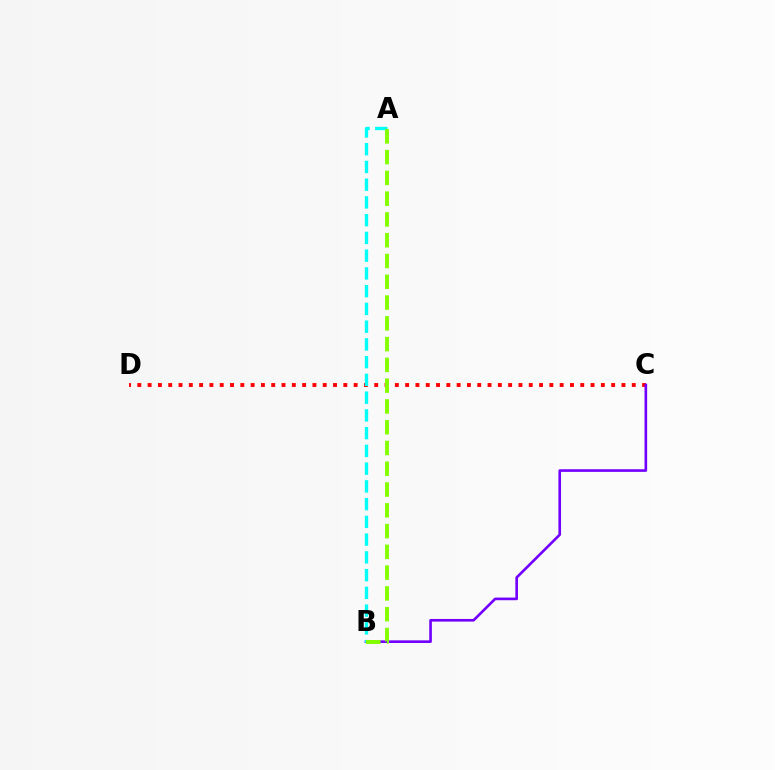{('C', 'D'): [{'color': '#ff0000', 'line_style': 'dotted', 'thickness': 2.8}], ('B', 'C'): [{'color': '#7200ff', 'line_style': 'solid', 'thickness': 1.9}], ('A', 'B'): [{'color': '#00fff6', 'line_style': 'dashed', 'thickness': 2.41}, {'color': '#84ff00', 'line_style': 'dashed', 'thickness': 2.82}]}